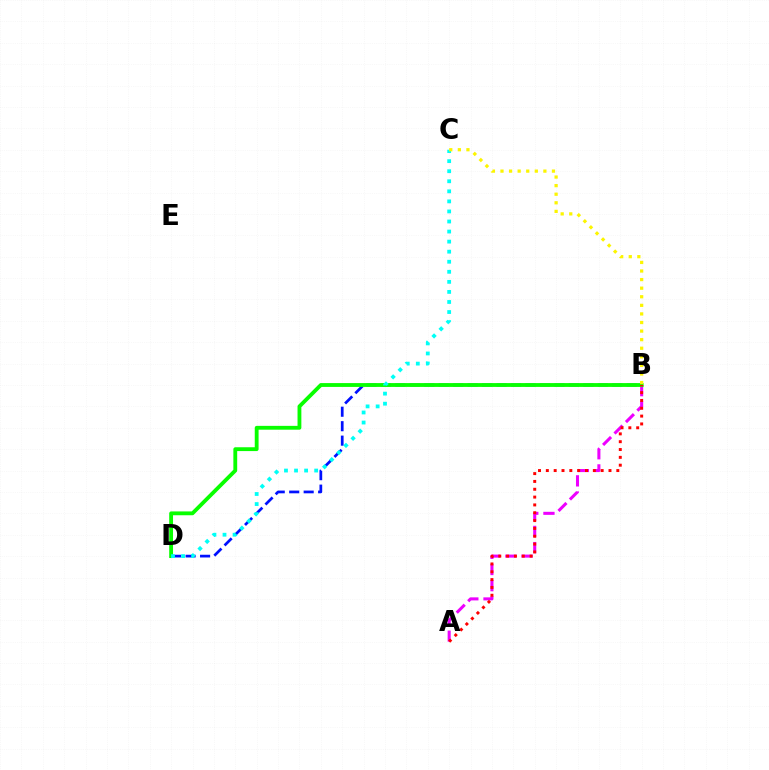{('B', 'D'): [{'color': '#0010ff', 'line_style': 'dashed', 'thickness': 1.96}, {'color': '#08ff00', 'line_style': 'solid', 'thickness': 2.76}], ('A', 'B'): [{'color': '#ee00ff', 'line_style': 'dashed', 'thickness': 2.2}, {'color': '#ff0000', 'line_style': 'dotted', 'thickness': 2.13}], ('C', 'D'): [{'color': '#00fff6', 'line_style': 'dotted', 'thickness': 2.73}], ('B', 'C'): [{'color': '#fcf500', 'line_style': 'dotted', 'thickness': 2.33}]}